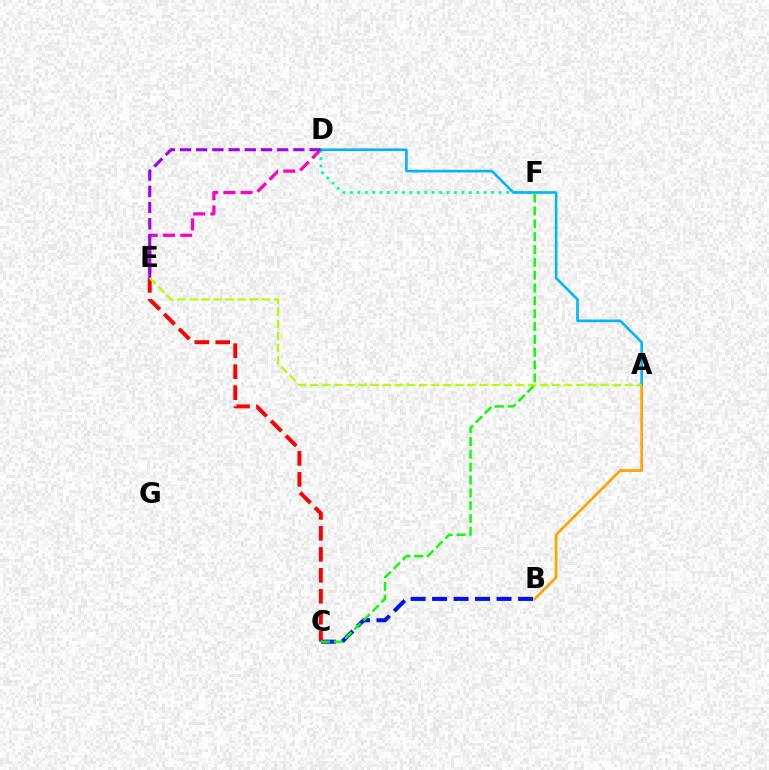{('A', 'B'): [{'color': '#ffa500', 'line_style': 'solid', 'thickness': 1.96}], ('D', 'E'): [{'color': '#ff00bd', 'line_style': 'dashed', 'thickness': 2.34}, {'color': '#9b00ff', 'line_style': 'dashed', 'thickness': 2.2}], ('B', 'C'): [{'color': '#0010ff', 'line_style': 'dashed', 'thickness': 2.92}], ('D', 'F'): [{'color': '#00ff9d', 'line_style': 'dotted', 'thickness': 2.02}], ('A', 'D'): [{'color': '#00b5ff', 'line_style': 'solid', 'thickness': 1.89}], ('C', 'E'): [{'color': '#ff0000', 'line_style': 'dashed', 'thickness': 2.85}], ('A', 'E'): [{'color': '#b3ff00', 'line_style': 'dashed', 'thickness': 1.64}], ('C', 'F'): [{'color': '#08ff00', 'line_style': 'dashed', 'thickness': 1.74}]}